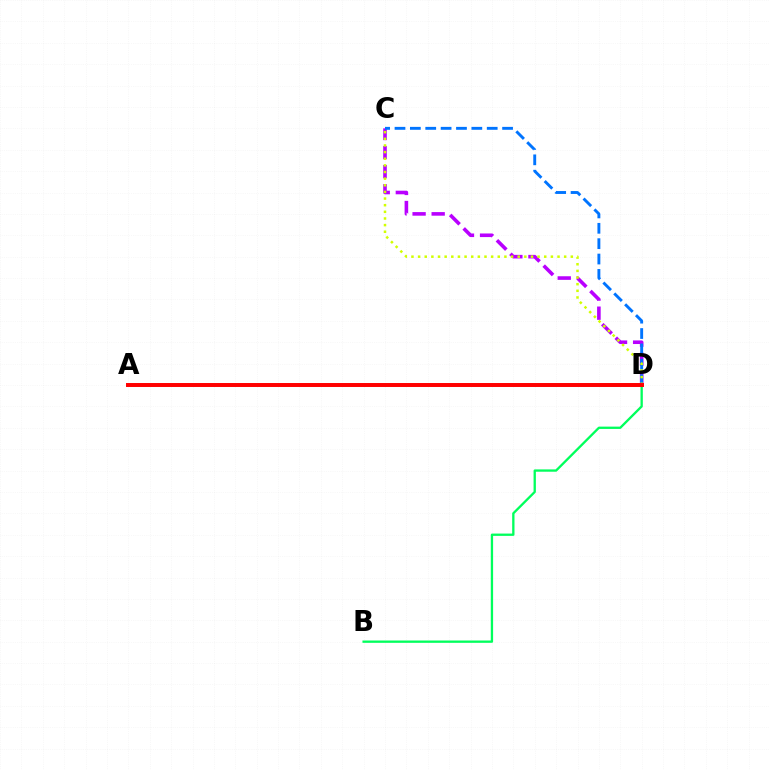{('B', 'D'): [{'color': '#00ff5c', 'line_style': 'solid', 'thickness': 1.67}], ('C', 'D'): [{'color': '#b900ff', 'line_style': 'dashed', 'thickness': 2.59}, {'color': '#0074ff', 'line_style': 'dashed', 'thickness': 2.09}, {'color': '#d1ff00', 'line_style': 'dotted', 'thickness': 1.8}], ('A', 'D'): [{'color': '#ff0000', 'line_style': 'solid', 'thickness': 2.85}]}